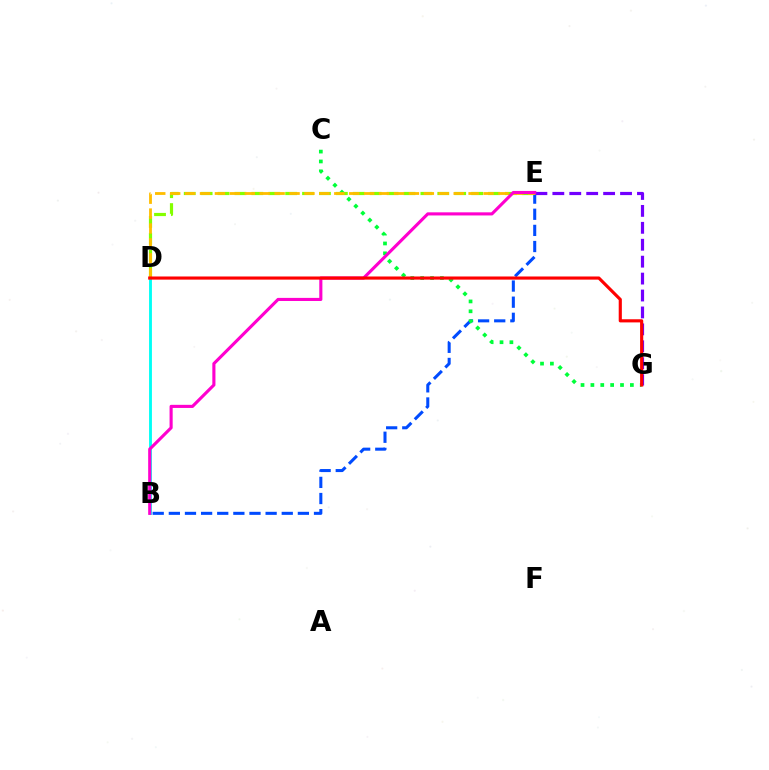{('B', 'E'): [{'color': '#004bff', 'line_style': 'dashed', 'thickness': 2.19}, {'color': '#ff00cf', 'line_style': 'solid', 'thickness': 2.24}], ('D', 'E'): [{'color': '#84ff00', 'line_style': 'dashed', 'thickness': 2.3}, {'color': '#ffbd00', 'line_style': 'dashed', 'thickness': 2.03}], ('C', 'G'): [{'color': '#00ff39', 'line_style': 'dotted', 'thickness': 2.68}], ('E', 'G'): [{'color': '#7200ff', 'line_style': 'dashed', 'thickness': 2.3}], ('B', 'D'): [{'color': '#00fff6', 'line_style': 'solid', 'thickness': 2.06}], ('D', 'G'): [{'color': '#ff0000', 'line_style': 'solid', 'thickness': 2.26}]}